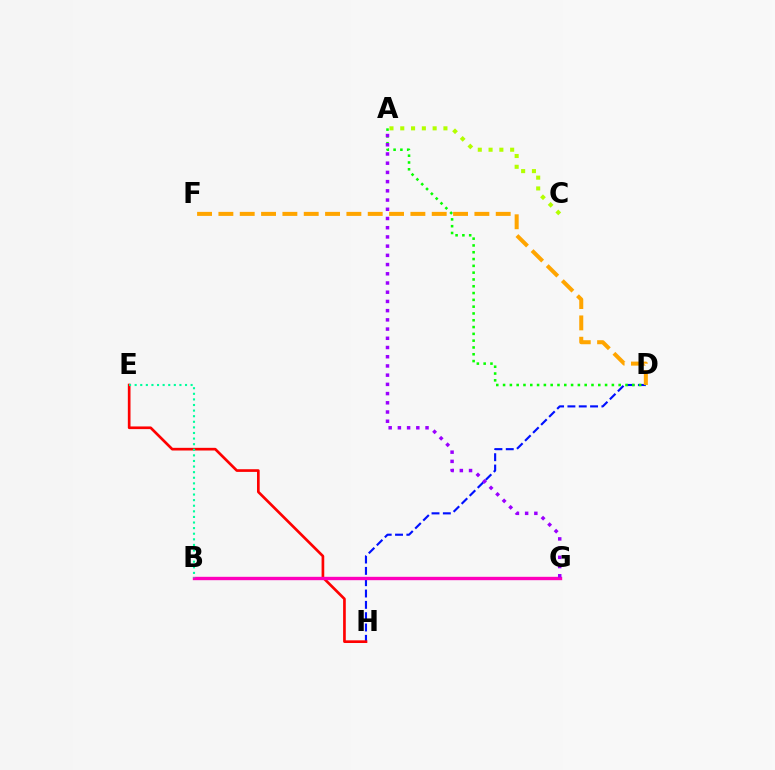{('D', 'H'): [{'color': '#0010ff', 'line_style': 'dashed', 'thickness': 1.54}], ('E', 'H'): [{'color': '#ff0000', 'line_style': 'solid', 'thickness': 1.92}], ('B', 'G'): [{'color': '#00b5ff', 'line_style': 'dotted', 'thickness': 1.92}, {'color': '#ff00bd', 'line_style': 'solid', 'thickness': 2.43}], ('A', 'C'): [{'color': '#b3ff00', 'line_style': 'dotted', 'thickness': 2.93}], ('D', 'F'): [{'color': '#ffa500', 'line_style': 'dashed', 'thickness': 2.9}], ('A', 'D'): [{'color': '#08ff00', 'line_style': 'dotted', 'thickness': 1.85}], ('B', 'E'): [{'color': '#00ff9d', 'line_style': 'dotted', 'thickness': 1.52}], ('A', 'G'): [{'color': '#9b00ff', 'line_style': 'dotted', 'thickness': 2.5}]}